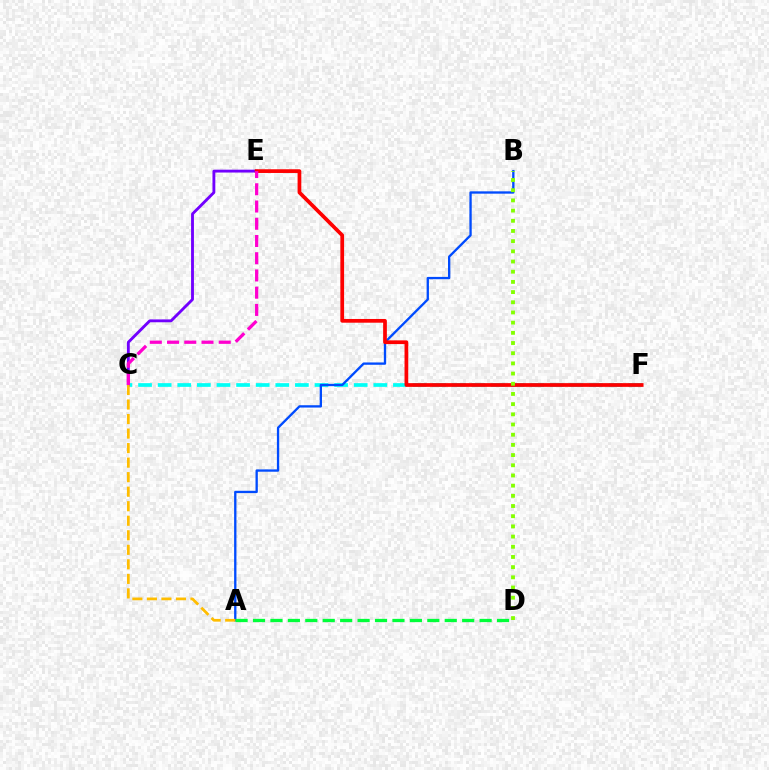{('C', 'F'): [{'color': '#00fff6', 'line_style': 'dashed', 'thickness': 2.66}], ('C', 'E'): [{'color': '#7200ff', 'line_style': 'solid', 'thickness': 2.06}, {'color': '#ff00cf', 'line_style': 'dashed', 'thickness': 2.34}], ('A', 'B'): [{'color': '#004bff', 'line_style': 'solid', 'thickness': 1.67}], ('E', 'F'): [{'color': '#ff0000', 'line_style': 'solid', 'thickness': 2.68}], ('B', 'D'): [{'color': '#84ff00', 'line_style': 'dotted', 'thickness': 2.77}], ('A', 'D'): [{'color': '#00ff39', 'line_style': 'dashed', 'thickness': 2.37}], ('A', 'C'): [{'color': '#ffbd00', 'line_style': 'dashed', 'thickness': 1.97}]}